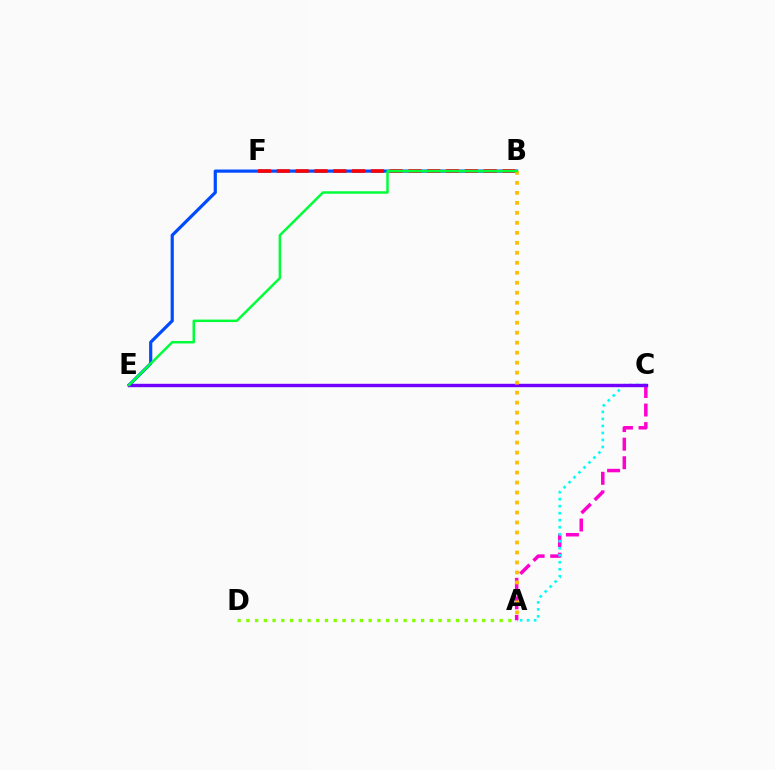{('B', 'E'): [{'color': '#004bff', 'line_style': 'solid', 'thickness': 2.3}, {'color': '#00ff39', 'line_style': 'solid', 'thickness': 1.79}], ('B', 'F'): [{'color': '#ff0000', 'line_style': 'dashed', 'thickness': 2.55}], ('A', 'D'): [{'color': '#84ff00', 'line_style': 'dotted', 'thickness': 2.37}], ('A', 'C'): [{'color': '#ff00cf', 'line_style': 'dashed', 'thickness': 2.52}, {'color': '#00fff6', 'line_style': 'dotted', 'thickness': 1.9}], ('C', 'E'): [{'color': '#7200ff', 'line_style': 'solid', 'thickness': 2.45}], ('A', 'B'): [{'color': '#ffbd00', 'line_style': 'dotted', 'thickness': 2.71}]}